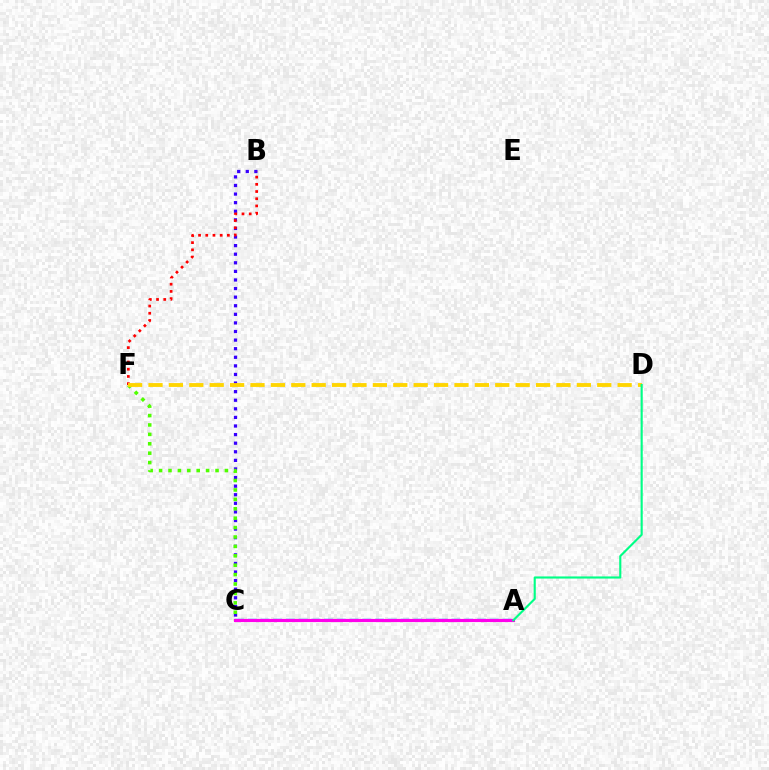{('B', 'C'): [{'color': '#3700ff', 'line_style': 'dotted', 'thickness': 2.33}], ('A', 'C'): [{'color': '#009eff', 'line_style': 'dashed', 'thickness': 1.73}, {'color': '#ff00ed', 'line_style': 'solid', 'thickness': 2.27}], ('C', 'F'): [{'color': '#4fff00', 'line_style': 'dotted', 'thickness': 2.56}], ('B', 'F'): [{'color': '#ff0000', 'line_style': 'dotted', 'thickness': 1.96}], ('D', 'F'): [{'color': '#ffd500', 'line_style': 'dashed', 'thickness': 2.77}], ('A', 'D'): [{'color': '#00ff86', 'line_style': 'solid', 'thickness': 1.53}]}